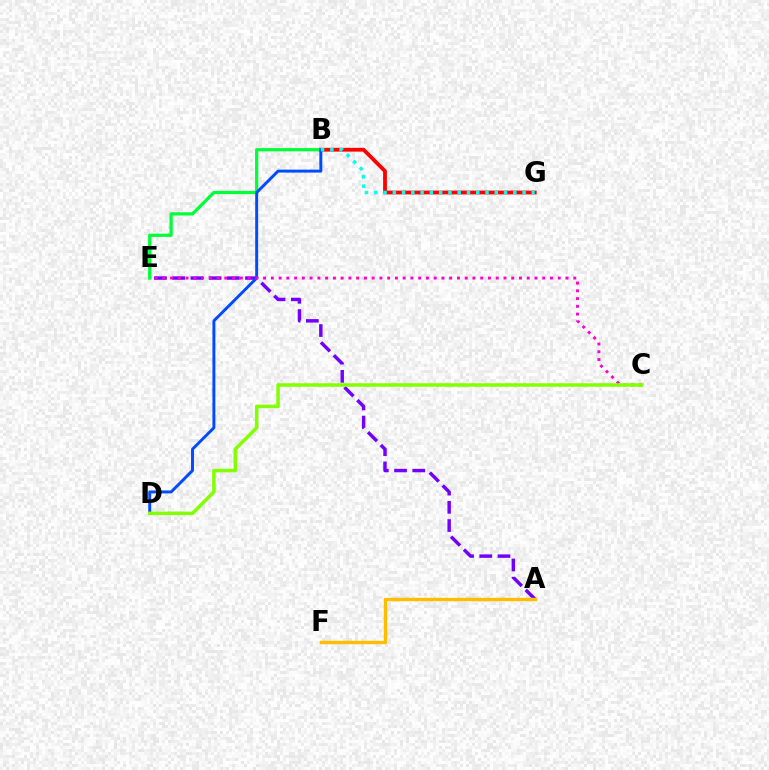{('A', 'E'): [{'color': '#7200ff', 'line_style': 'dashed', 'thickness': 2.47}], ('A', 'F'): [{'color': '#ffbd00', 'line_style': 'solid', 'thickness': 2.45}], ('B', 'G'): [{'color': '#ff0000', 'line_style': 'solid', 'thickness': 2.74}, {'color': '#00fff6', 'line_style': 'dotted', 'thickness': 2.52}], ('B', 'E'): [{'color': '#00ff39', 'line_style': 'solid', 'thickness': 2.34}], ('B', 'D'): [{'color': '#004bff', 'line_style': 'solid', 'thickness': 2.12}], ('C', 'E'): [{'color': '#ff00cf', 'line_style': 'dotted', 'thickness': 2.11}], ('C', 'D'): [{'color': '#84ff00', 'line_style': 'solid', 'thickness': 2.52}]}